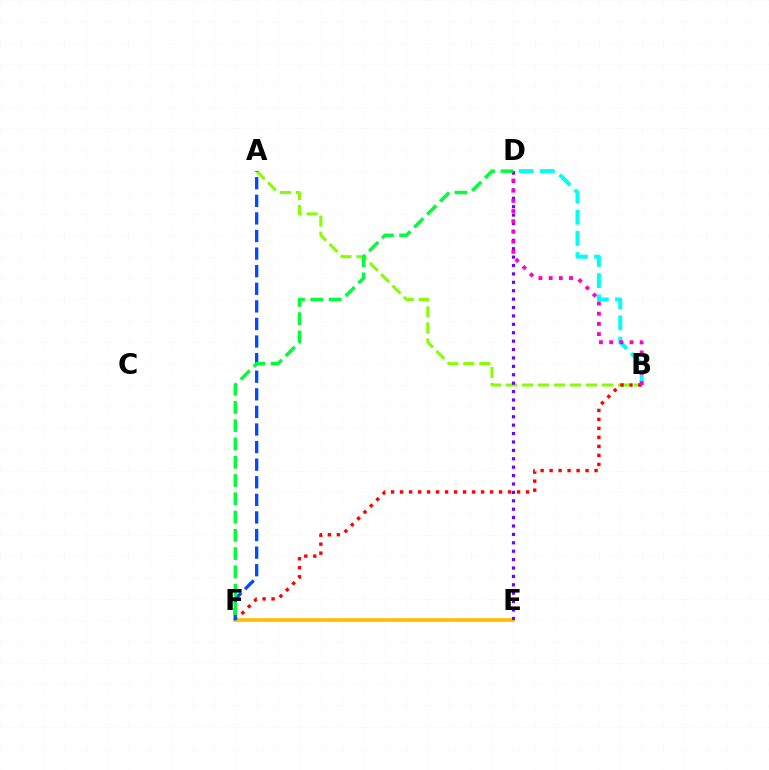{('B', 'D'): [{'color': '#00fff6', 'line_style': 'dashed', 'thickness': 2.88}, {'color': '#ff00cf', 'line_style': 'dotted', 'thickness': 2.77}], ('A', 'B'): [{'color': '#84ff00', 'line_style': 'dashed', 'thickness': 2.18}], ('B', 'F'): [{'color': '#ff0000', 'line_style': 'dotted', 'thickness': 2.44}], ('E', 'F'): [{'color': '#ffbd00', 'line_style': 'solid', 'thickness': 2.62}], ('D', 'E'): [{'color': '#7200ff', 'line_style': 'dotted', 'thickness': 2.28}], ('A', 'F'): [{'color': '#004bff', 'line_style': 'dashed', 'thickness': 2.39}], ('D', 'F'): [{'color': '#00ff39', 'line_style': 'dashed', 'thickness': 2.48}]}